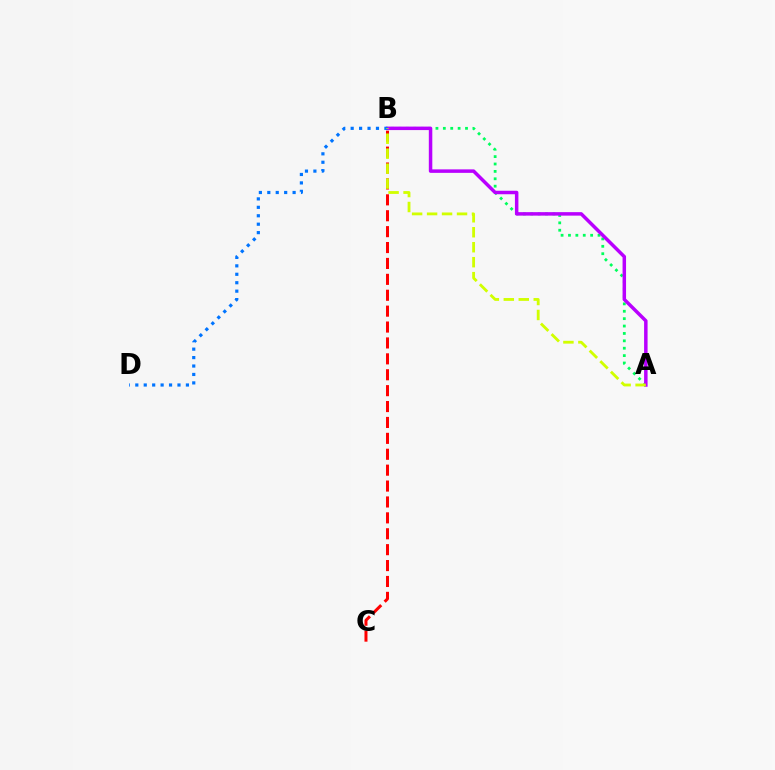{('A', 'B'): [{'color': '#00ff5c', 'line_style': 'dotted', 'thickness': 2.01}, {'color': '#b900ff', 'line_style': 'solid', 'thickness': 2.51}, {'color': '#d1ff00', 'line_style': 'dashed', 'thickness': 2.03}], ('B', 'D'): [{'color': '#0074ff', 'line_style': 'dotted', 'thickness': 2.29}], ('B', 'C'): [{'color': '#ff0000', 'line_style': 'dashed', 'thickness': 2.16}]}